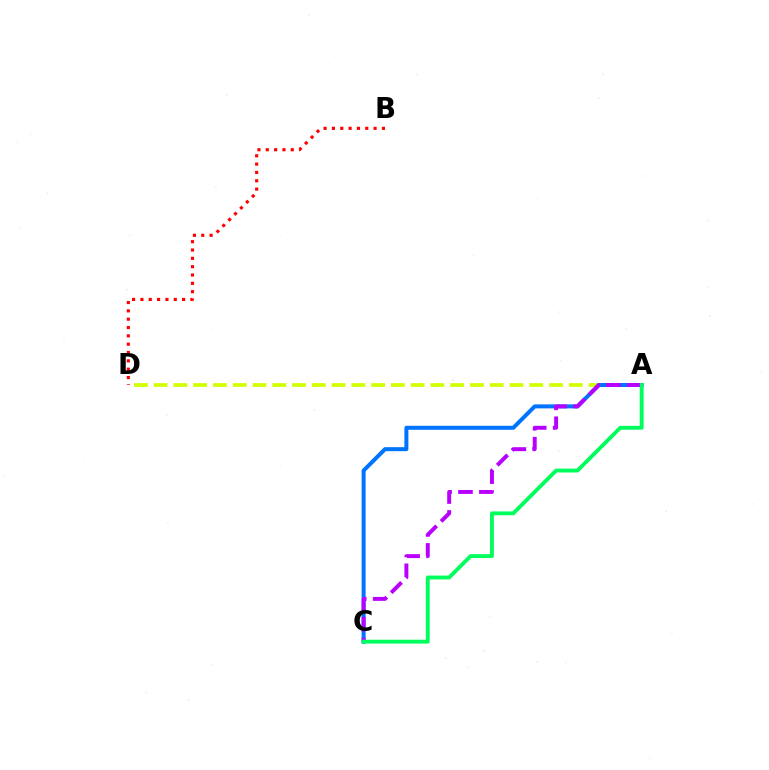{('A', 'D'): [{'color': '#d1ff00', 'line_style': 'dashed', 'thickness': 2.69}], ('A', 'C'): [{'color': '#0074ff', 'line_style': 'solid', 'thickness': 2.88}, {'color': '#b900ff', 'line_style': 'dashed', 'thickness': 2.84}, {'color': '#00ff5c', 'line_style': 'solid', 'thickness': 2.78}], ('B', 'D'): [{'color': '#ff0000', 'line_style': 'dotted', 'thickness': 2.26}]}